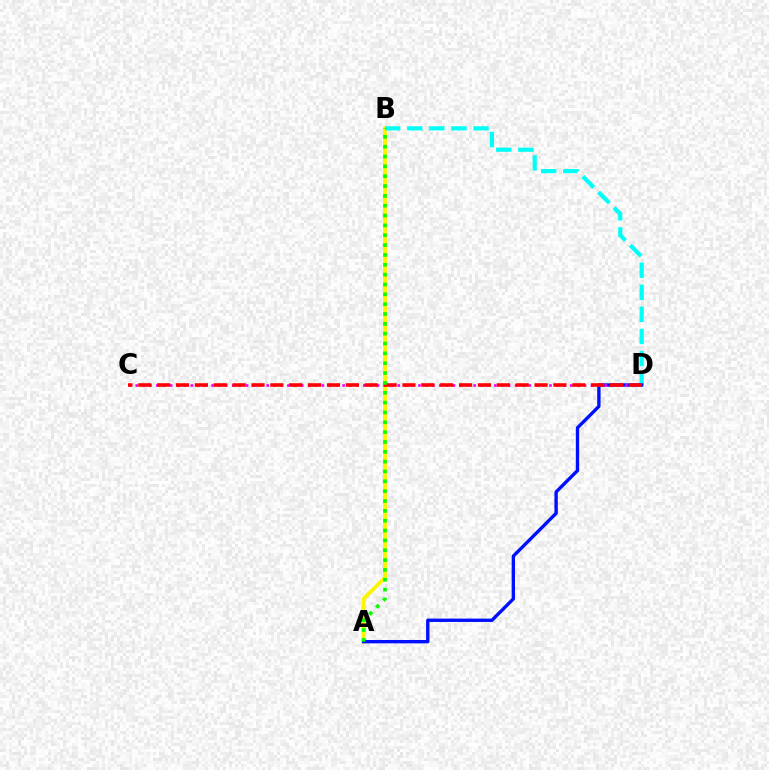{('A', 'B'): [{'color': '#fcf500', 'line_style': 'solid', 'thickness': 2.77}, {'color': '#08ff00', 'line_style': 'dotted', 'thickness': 2.67}], ('B', 'D'): [{'color': '#00fff6', 'line_style': 'dashed', 'thickness': 3.0}], ('A', 'D'): [{'color': '#0010ff', 'line_style': 'solid', 'thickness': 2.42}], ('C', 'D'): [{'color': '#ee00ff', 'line_style': 'dotted', 'thickness': 1.87}, {'color': '#ff0000', 'line_style': 'dashed', 'thickness': 2.56}]}